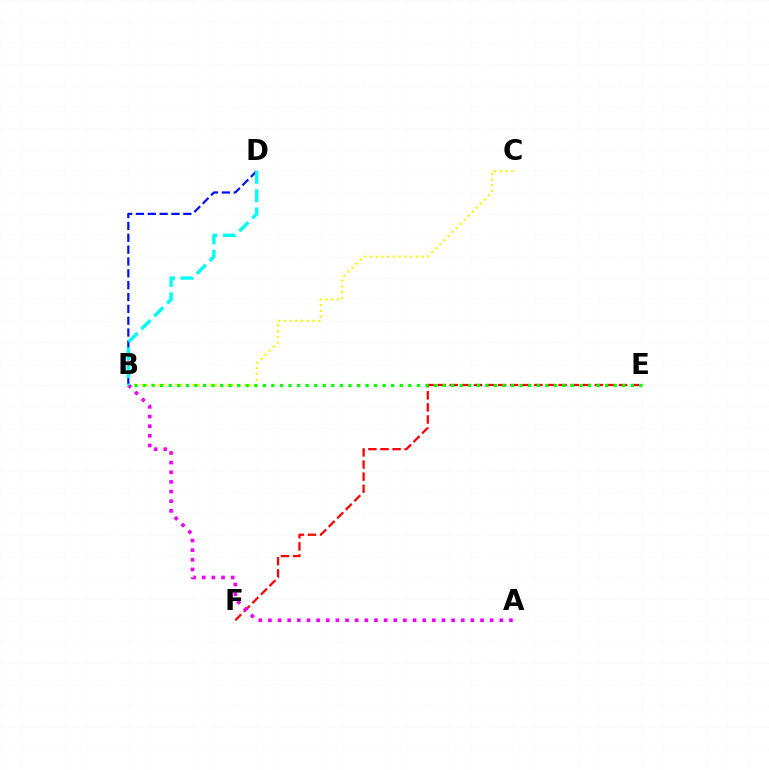{('E', 'F'): [{'color': '#ff0000', 'line_style': 'dashed', 'thickness': 1.64}], ('B', 'C'): [{'color': '#fcf500', 'line_style': 'dotted', 'thickness': 1.56}], ('A', 'B'): [{'color': '#ee00ff', 'line_style': 'dotted', 'thickness': 2.62}], ('B', 'D'): [{'color': '#0010ff', 'line_style': 'dashed', 'thickness': 1.61}, {'color': '#00fff6', 'line_style': 'dashed', 'thickness': 2.47}], ('B', 'E'): [{'color': '#08ff00', 'line_style': 'dotted', 'thickness': 2.33}]}